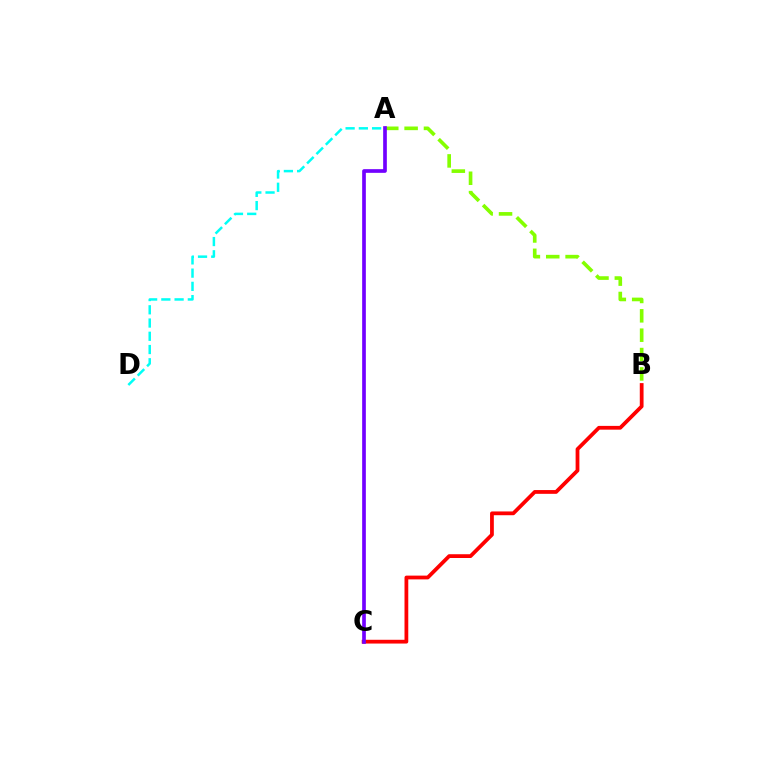{('A', 'B'): [{'color': '#84ff00', 'line_style': 'dashed', 'thickness': 2.63}], ('B', 'C'): [{'color': '#ff0000', 'line_style': 'solid', 'thickness': 2.71}], ('A', 'D'): [{'color': '#00fff6', 'line_style': 'dashed', 'thickness': 1.8}], ('A', 'C'): [{'color': '#7200ff', 'line_style': 'solid', 'thickness': 2.65}]}